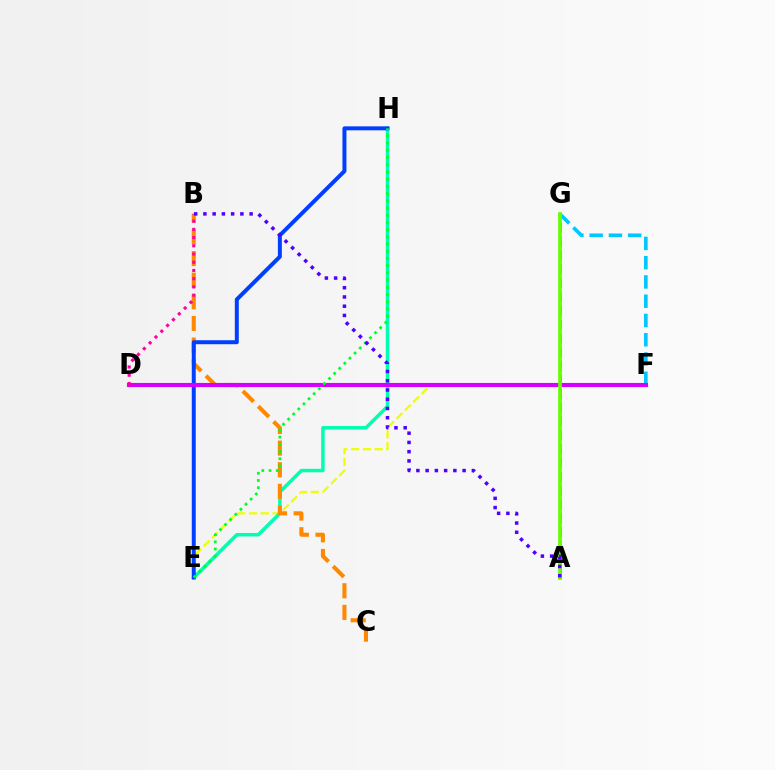{('E', 'F'): [{'color': '#eeff00', 'line_style': 'dashed', 'thickness': 1.6}], ('A', 'G'): [{'color': '#ff0000', 'line_style': 'dashed', 'thickness': 1.88}, {'color': '#66ff00', 'line_style': 'solid', 'thickness': 2.67}], ('E', 'H'): [{'color': '#00ffaf', 'line_style': 'solid', 'thickness': 2.51}, {'color': '#003fff', 'line_style': 'solid', 'thickness': 2.86}, {'color': '#00ff27', 'line_style': 'dotted', 'thickness': 1.96}], ('F', 'G'): [{'color': '#00c7ff', 'line_style': 'dashed', 'thickness': 2.62}], ('B', 'C'): [{'color': '#ff8800', 'line_style': 'dashed', 'thickness': 2.94}], ('D', 'F'): [{'color': '#d600ff', 'line_style': 'solid', 'thickness': 2.96}], ('B', 'D'): [{'color': '#ff00a0', 'line_style': 'dotted', 'thickness': 2.23}], ('A', 'B'): [{'color': '#4f00ff', 'line_style': 'dotted', 'thickness': 2.51}]}